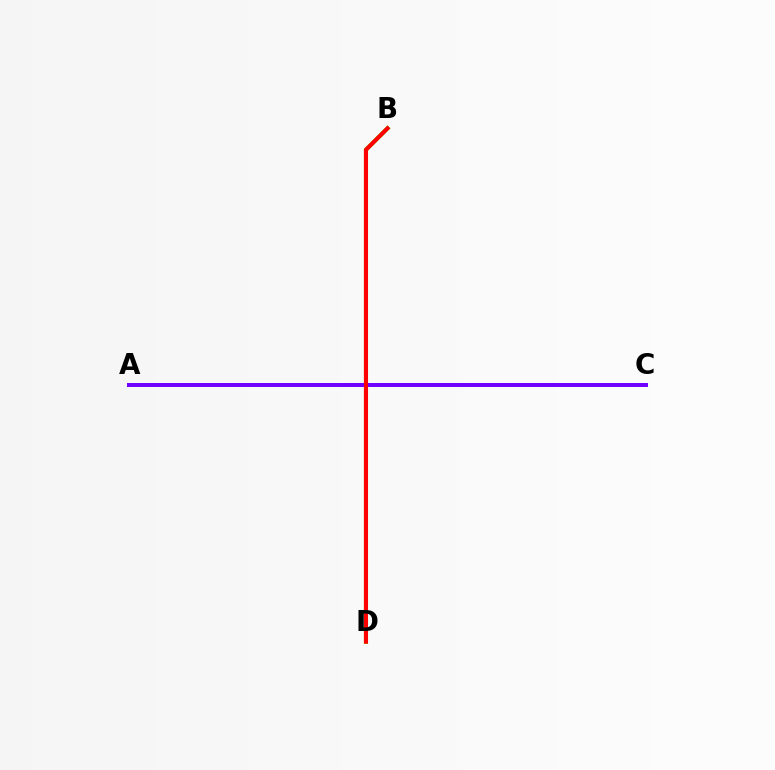{('B', 'D'): [{'color': '#00fff6', 'line_style': 'solid', 'thickness': 2.76}, {'color': '#84ff00', 'line_style': 'solid', 'thickness': 2.95}, {'color': '#ff0000', 'line_style': 'solid', 'thickness': 2.95}], ('A', 'C'): [{'color': '#7200ff', 'line_style': 'solid', 'thickness': 2.88}]}